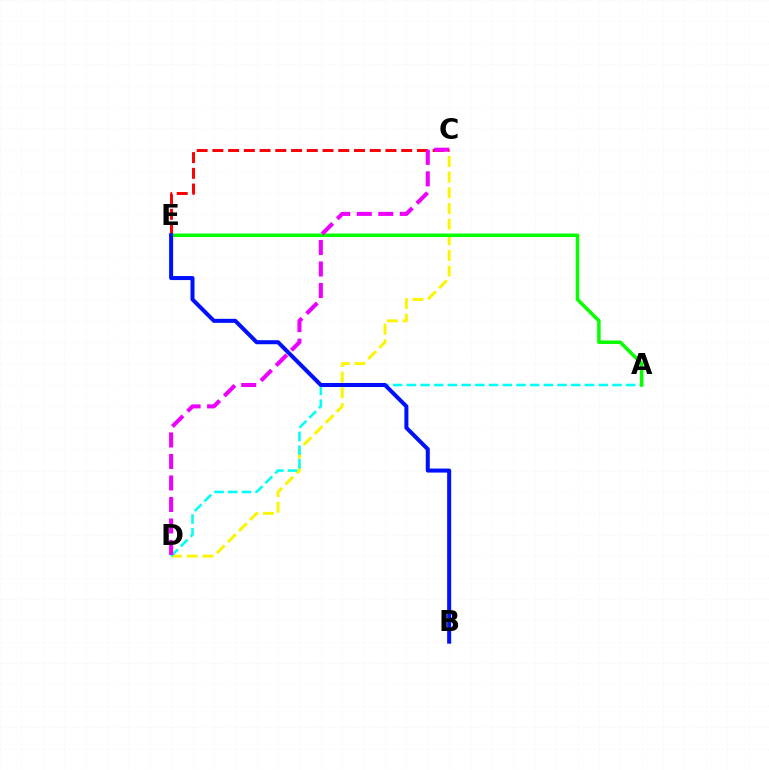{('C', 'D'): [{'color': '#fcf500', 'line_style': 'dashed', 'thickness': 2.13}, {'color': '#ee00ff', 'line_style': 'dashed', 'thickness': 2.92}], ('A', 'D'): [{'color': '#00fff6', 'line_style': 'dashed', 'thickness': 1.86}], ('C', 'E'): [{'color': '#ff0000', 'line_style': 'dashed', 'thickness': 2.14}], ('A', 'E'): [{'color': '#08ff00', 'line_style': 'solid', 'thickness': 2.54}], ('B', 'E'): [{'color': '#0010ff', 'line_style': 'solid', 'thickness': 2.9}]}